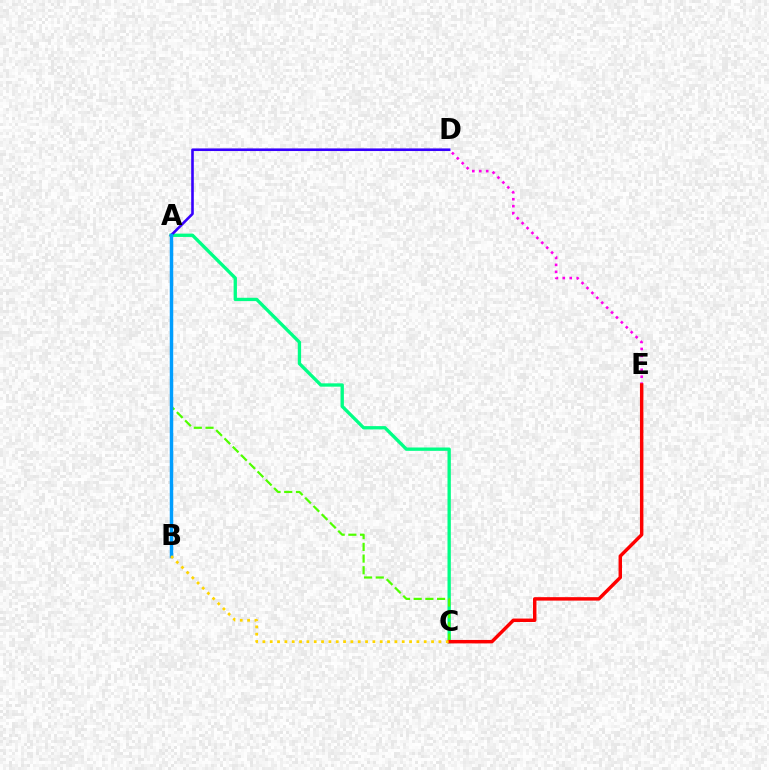{('A', 'C'): [{'color': '#00ff86', 'line_style': 'solid', 'thickness': 2.4}, {'color': '#4fff00', 'line_style': 'dashed', 'thickness': 1.59}], ('A', 'D'): [{'color': '#3700ff', 'line_style': 'solid', 'thickness': 1.88}], ('D', 'E'): [{'color': '#ff00ed', 'line_style': 'dotted', 'thickness': 1.89}], ('A', 'B'): [{'color': '#009eff', 'line_style': 'solid', 'thickness': 2.49}], ('C', 'E'): [{'color': '#ff0000', 'line_style': 'solid', 'thickness': 2.48}], ('B', 'C'): [{'color': '#ffd500', 'line_style': 'dotted', 'thickness': 1.99}]}